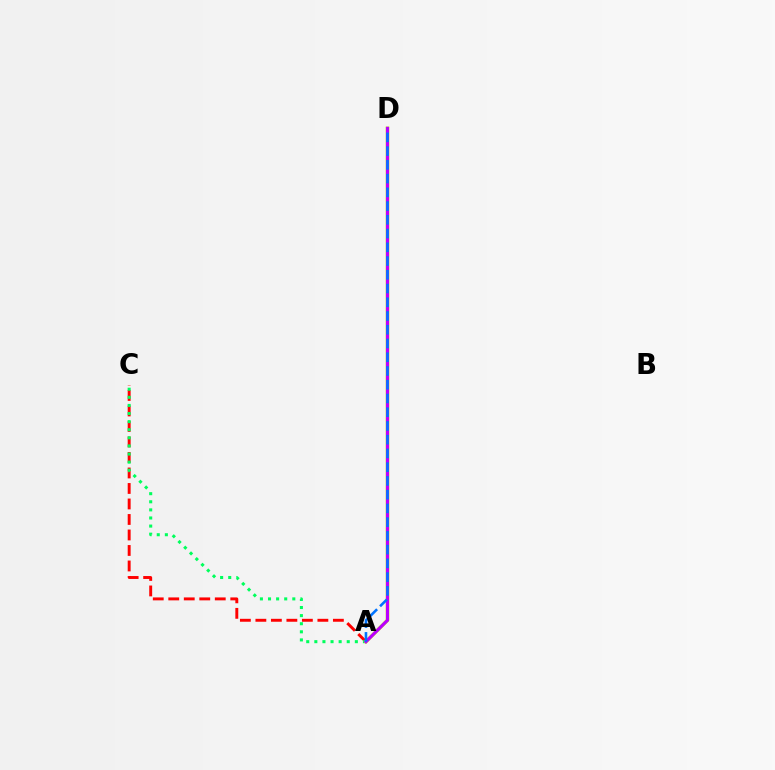{('A', 'C'): [{'color': '#ff0000', 'line_style': 'dashed', 'thickness': 2.11}, {'color': '#00ff5c', 'line_style': 'dotted', 'thickness': 2.2}], ('A', 'D'): [{'color': '#d1ff00', 'line_style': 'solid', 'thickness': 2.55}, {'color': '#b900ff', 'line_style': 'solid', 'thickness': 2.28}, {'color': '#0074ff', 'line_style': 'dashed', 'thickness': 1.87}]}